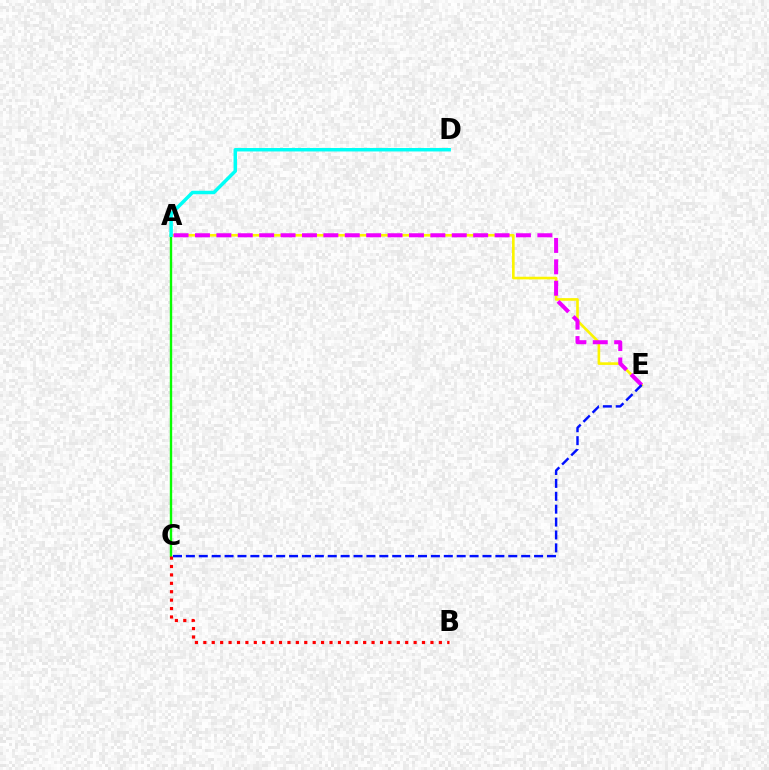{('A', 'E'): [{'color': '#fcf500', 'line_style': 'solid', 'thickness': 1.9}, {'color': '#ee00ff', 'line_style': 'dashed', 'thickness': 2.91}], ('A', 'C'): [{'color': '#08ff00', 'line_style': 'solid', 'thickness': 1.72}], ('A', 'D'): [{'color': '#00fff6', 'line_style': 'solid', 'thickness': 2.5}], ('B', 'C'): [{'color': '#ff0000', 'line_style': 'dotted', 'thickness': 2.29}], ('C', 'E'): [{'color': '#0010ff', 'line_style': 'dashed', 'thickness': 1.75}]}